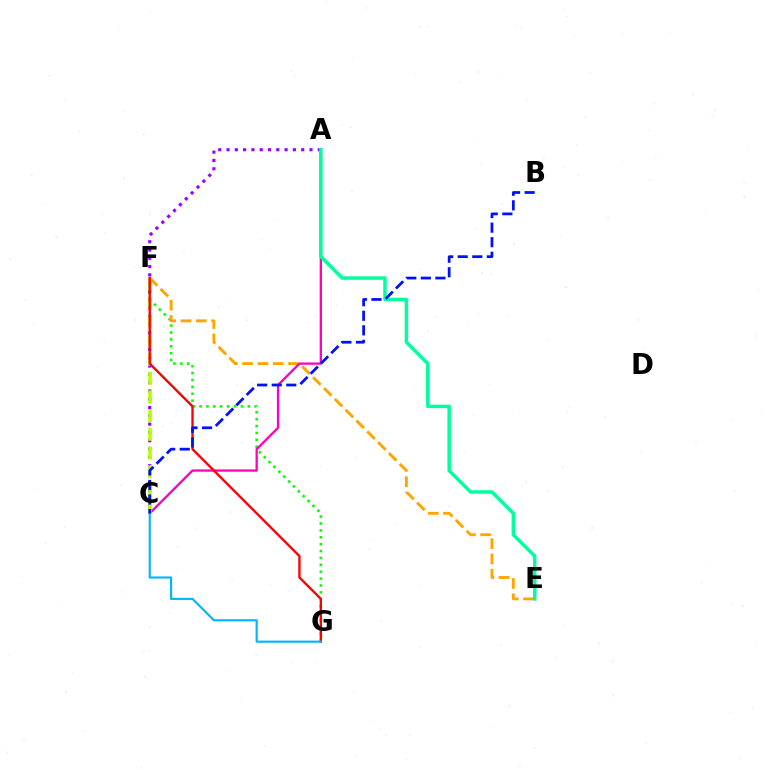{('F', 'G'): [{'color': '#08ff00', 'line_style': 'dotted', 'thickness': 1.87}, {'color': '#ff0000', 'line_style': 'solid', 'thickness': 1.7}], ('A', 'C'): [{'color': '#9b00ff', 'line_style': 'dotted', 'thickness': 2.25}, {'color': '#ff00bd', 'line_style': 'solid', 'thickness': 1.66}], ('E', 'F'): [{'color': '#ffa500', 'line_style': 'dashed', 'thickness': 2.08}], ('C', 'F'): [{'color': '#b3ff00', 'line_style': 'dashed', 'thickness': 2.54}], ('A', 'E'): [{'color': '#00ff9d', 'line_style': 'solid', 'thickness': 2.5}], ('C', 'G'): [{'color': '#00b5ff', 'line_style': 'solid', 'thickness': 1.53}], ('B', 'C'): [{'color': '#0010ff', 'line_style': 'dashed', 'thickness': 1.98}]}